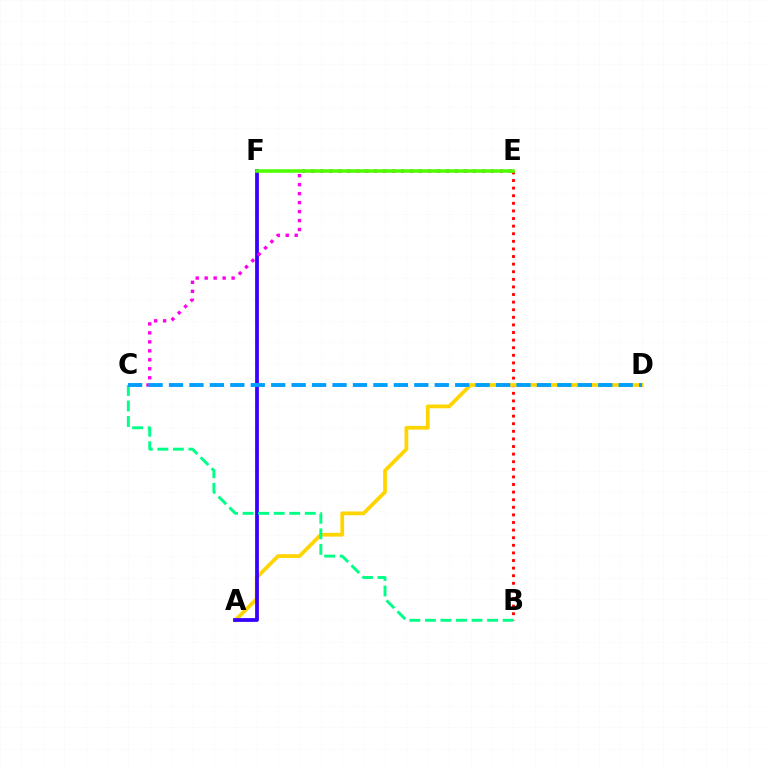{('B', 'E'): [{'color': '#ff0000', 'line_style': 'dotted', 'thickness': 2.06}], ('A', 'D'): [{'color': '#ffd500', 'line_style': 'solid', 'thickness': 2.7}], ('A', 'F'): [{'color': '#3700ff', 'line_style': 'solid', 'thickness': 2.72}], ('C', 'E'): [{'color': '#ff00ed', 'line_style': 'dotted', 'thickness': 2.44}], ('B', 'C'): [{'color': '#00ff86', 'line_style': 'dashed', 'thickness': 2.11}], ('C', 'D'): [{'color': '#009eff', 'line_style': 'dashed', 'thickness': 2.78}], ('E', 'F'): [{'color': '#4fff00', 'line_style': 'solid', 'thickness': 2.56}]}